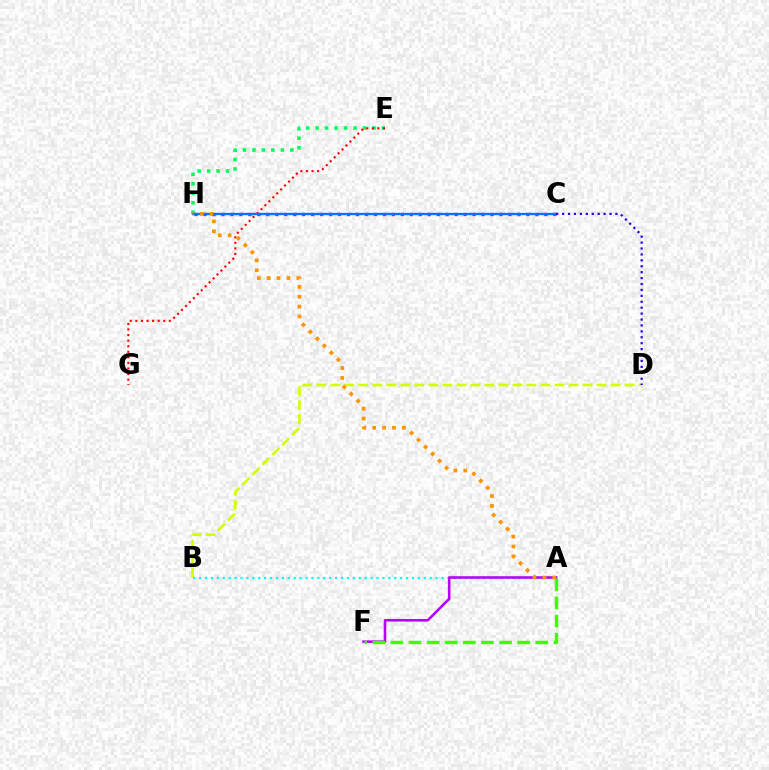{('A', 'B'): [{'color': '#00fff6', 'line_style': 'dotted', 'thickness': 1.61}], ('E', 'H'): [{'color': '#00ff5c', 'line_style': 'dotted', 'thickness': 2.57}], ('C', 'H'): [{'color': '#ff00ac', 'line_style': 'dotted', 'thickness': 2.44}, {'color': '#0074ff', 'line_style': 'solid', 'thickness': 1.69}], ('A', 'F'): [{'color': '#b900ff', 'line_style': 'solid', 'thickness': 1.86}, {'color': '#3dff00', 'line_style': 'dashed', 'thickness': 2.46}], ('E', 'G'): [{'color': '#ff0000', 'line_style': 'dotted', 'thickness': 1.51}], ('B', 'D'): [{'color': '#d1ff00', 'line_style': 'dashed', 'thickness': 1.9}], ('A', 'H'): [{'color': '#ff9400', 'line_style': 'dotted', 'thickness': 2.69}], ('C', 'D'): [{'color': '#2500ff', 'line_style': 'dotted', 'thickness': 1.61}]}